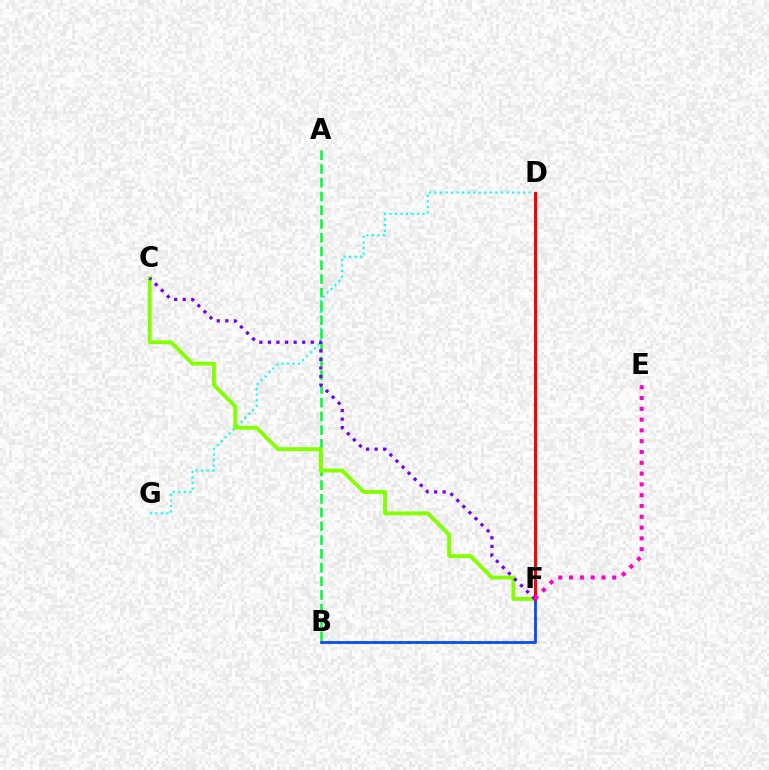{('B', 'F'): [{'color': '#ffbd00', 'line_style': 'dotted', 'thickness': 2.39}, {'color': '#004bff', 'line_style': 'solid', 'thickness': 1.98}], ('D', 'G'): [{'color': '#00fff6', 'line_style': 'dotted', 'thickness': 1.51}], ('A', 'B'): [{'color': '#00ff39', 'line_style': 'dashed', 'thickness': 1.87}], ('C', 'F'): [{'color': '#84ff00', 'line_style': 'solid', 'thickness': 2.79}, {'color': '#7200ff', 'line_style': 'dotted', 'thickness': 2.33}], ('D', 'F'): [{'color': '#ff0000', 'line_style': 'solid', 'thickness': 2.18}], ('E', 'F'): [{'color': '#ff00cf', 'line_style': 'dotted', 'thickness': 2.93}]}